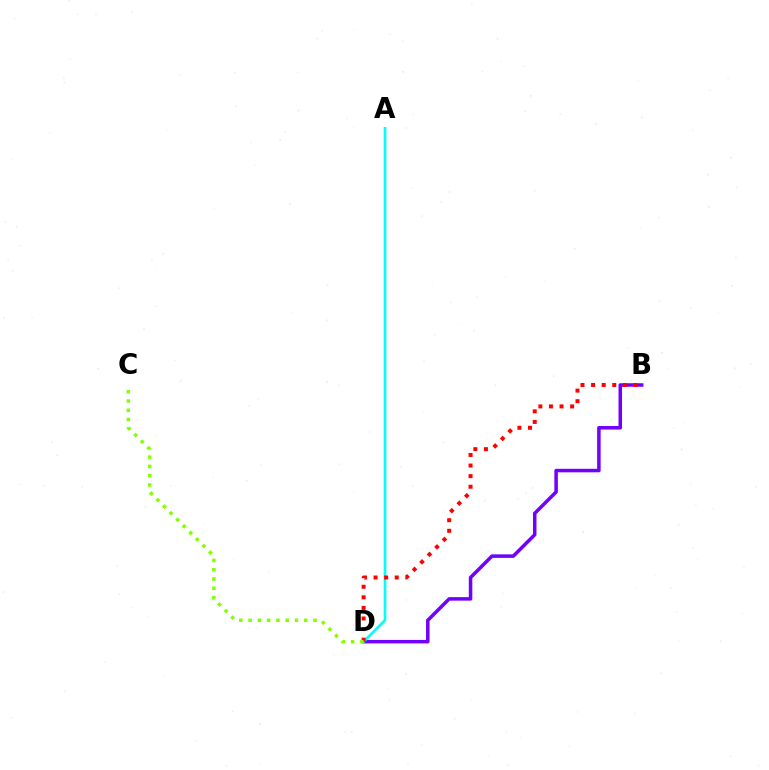{('B', 'D'): [{'color': '#7200ff', 'line_style': 'solid', 'thickness': 2.53}, {'color': '#ff0000', 'line_style': 'dotted', 'thickness': 2.88}], ('A', 'D'): [{'color': '#00fff6', 'line_style': 'solid', 'thickness': 1.91}], ('C', 'D'): [{'color': '#84ff00', 'line_style': 'dotted', 'thickness': 2.52}]}